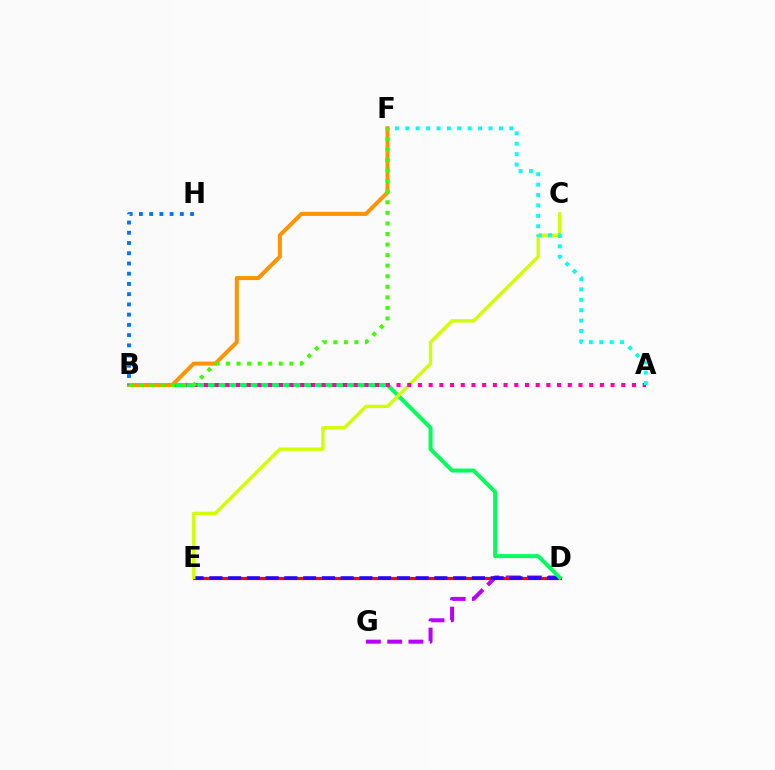{('D', 'G'): [{'color': '#b900ff', 'line_style': 'dashed', 'thickness': 2.89}], ('D', 'E'): [{'color': '#ff0000', 'line_style': 'solid', 'thickness': 2.29}, {'color': '#2500ff', 'line_style': 'dashed', 'thickness': 2.55}], ('B', 'D'): [{'color': '#00ff5c', 'line_style': 'solid', 'thickness': 2.87}], ('C', 'E'): [{'color': '#d1ff00', 'line_style': 'solid', 'thickness': 2.42}], ('A', 'B'): [{'color': '#ff00ac', 'line_style': 'dotted', 'thickness': 2.91}], ('A', 'F'): [{'color': '#00fff6', 'line_style': 'dotted', 'thickness': 2.83}], ('B', 'F'): [{'color': '#ff9400', 'line_style': 'solid', 'thickness': 2.91}, {'color': '#3dff00', 'line_style': 'dotted', 'thickness': 2.87}], ('B', 'H'): [{'color': '#0074ff', 'line_style': 'dotted', 'thickness': 2.78}]}